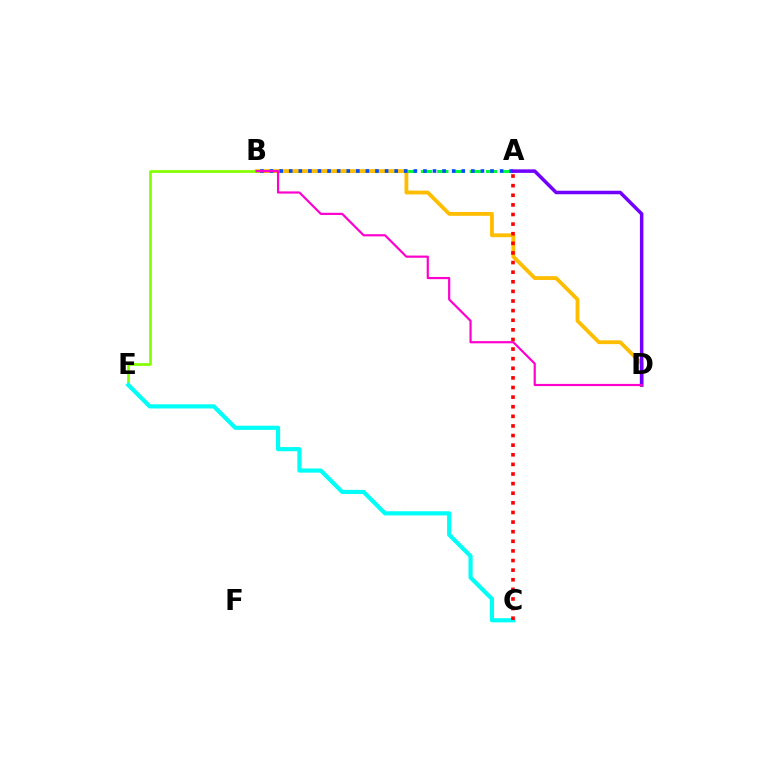{('A', 'B'): [{'color': '#00ff39', 'line_style': 'dashed', 'thickness': 2.21}, {'color': '#004bff', 'line_style': 'dotted', 'thickness': 2.6}], ('B', 'D'): [{'color': '#ffbd00', 'line_style': 'solid', 'thickness': 2.75}, {'color': '#ff00cf', 'line_style': 'solid', 'thickness': 1.58}], ('B', 'E'): [{'color': '#84ff00', 'line_style': 'solid', 'thickness': 1.97}], ('C', 'E'): [{'color': '#00fff6', 'line_style': 'solid', 'thickness': 3.0}], ('A', 'D'): [{'color': '#7200ff', 'line_style': 'solid', 'thickness': 2.53}], ('A', 'C'): [{'color': '#ff0000', 'line_style': 'dotted', 'thickness': 2.61}]}